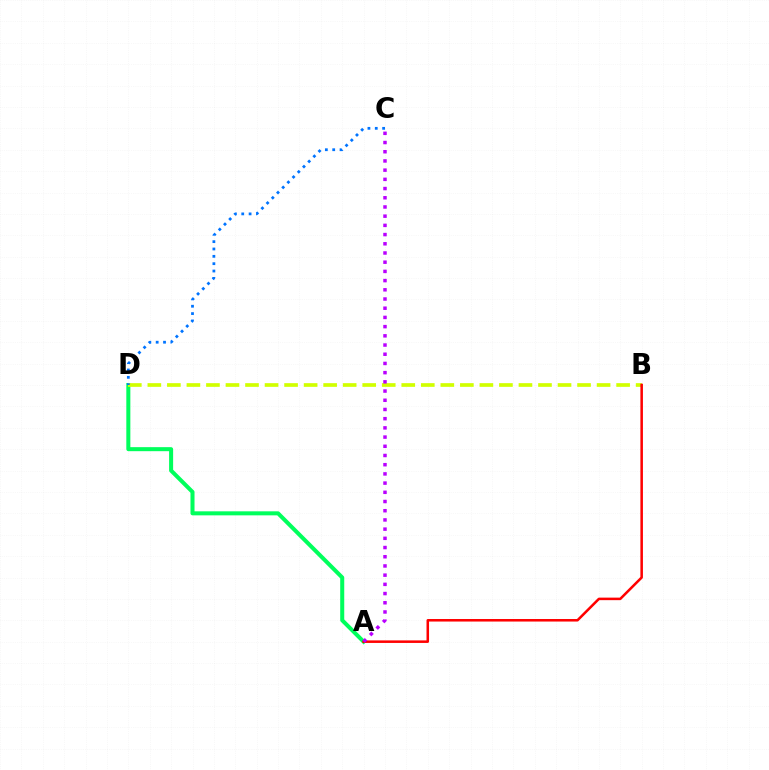{('A', 'D'): [{'color': '#00ff5c', 'line_style': 'solid', 'thickness': 2.9}], ('B', 'D'): [{'color': '#d1ff00', 'line_style': 'dashed', 'thickness': 2.65}], ('A', 'B'): [{'color': '#ff0000', 'line_style': 'solid', 'thickness': 1.82}], ('A', 'C'): [{'color': '#b900ff', 'line_style': 'dotted', 'thickness': 2.5}], ('C', 'D'): [{'color': '#0074ff', 'line_style': 'dotted', 'thickness': 2.0}]}